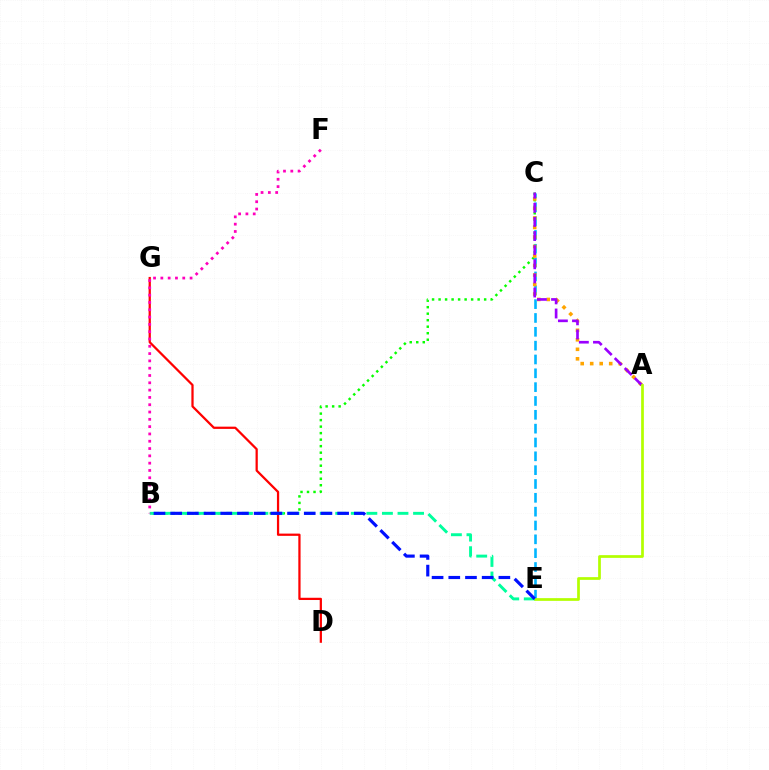{('B', 'C'): [{'color': '#08ff00', 'line_style': 'dotted', 'thickness': 1.77}], ('C', 'E'): [{'color': '#00b5ff', 'line_style': 'dashed', 'thickness': 1.88}], ('A', 'C'): [{'color': '#ffa500', 'line_style': 'dotted', 'thickness': 2.58}, {'color': '#9b00ff', 'line_style': 'dashed', 'thickness': 1.92}], ('D', 'G'): [{'color': '#ff0000', 'line_style': 'solid', 'thickness': 1.62}], ('A', 'E'): [{'color': '#b3ff00', 'line_style': 'solid', 'thickness': 1.96}], ('B', 'E'): [{'color': '#00ff9d', 'line_style': 'dashed', 'thickness': 2.11}, {'color': '#0010ff', 'line_style': 'dashed', 'thickness': 2.27}], ('B', 'F'): [{'color': '#ff00bd', 'line_style': 'dotted', 'thickness': 1.98}]}